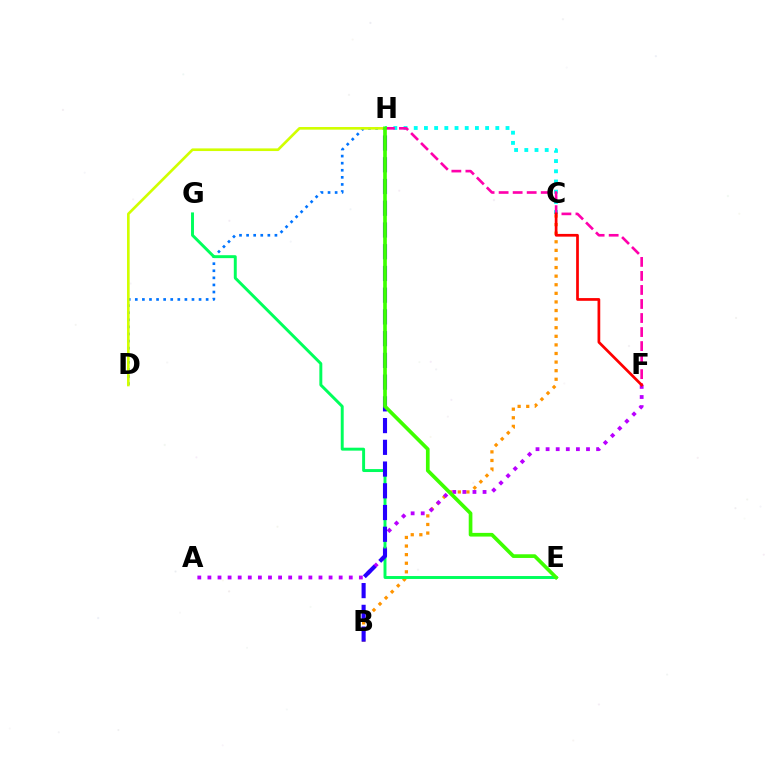{('B', 'C'): [{'color': '#ff9400', 'line_style': 'dotted', 'thickness': 2.33}], ('C', 'H'): [{'color': '#00fff6', 'line_style': 'dotted', 'thickness': 2.77}], ('A', 'F'): [{'color': '#b900ff', 'line_style': 'dotted', 'thickness': 2.74}], ('D', 'H'): [{'color': '#0074ff', 'line_style': 'dotted', 'thickness': 1.92}, {'color': '#d1ff00', 'line_style': 'solid', 'thickness': 1.91}], ('F', 'H'): [{'color': '#ff00ac', 'line_style': 'dashed', 'thickness': 1.91}], ('E', 'G'): [{'color': '#00ff5c', 'line_style': 'solid', 'thickness': 2.12}], ('C', 'F'): [{'color': '#ff0000', 'line_style': 'solid', 'thickness': 1.96}], ('B', 'H'): [{'color': '#2500ff', 'line_style': 'dashed', 'thickness': 2.95}], ('E', 'H'): [{'color': '#3dff00', 'line_style': 'solid', 'thickness': 2.65}]}